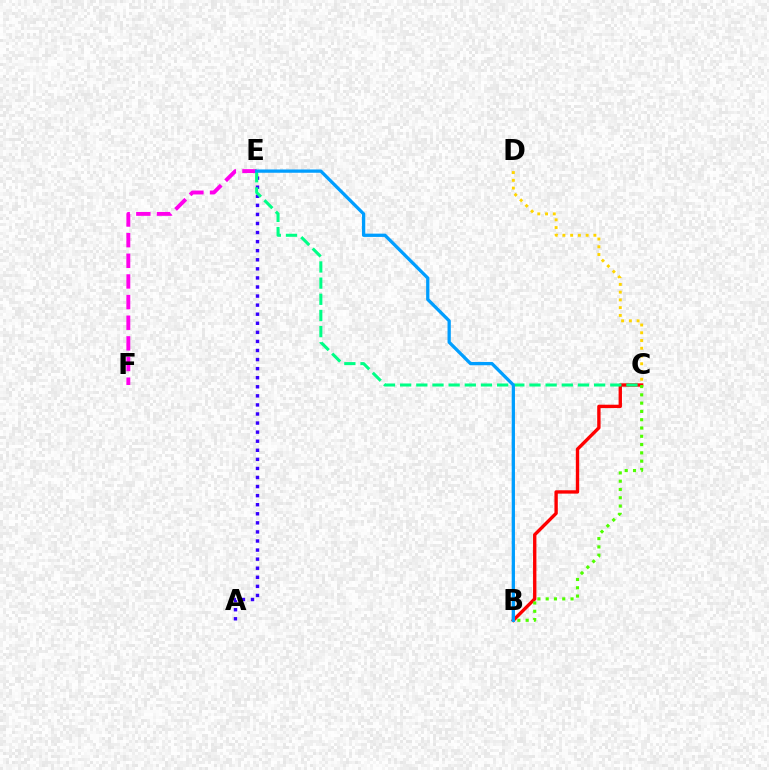{('E', 'F'): [{'color': '#ff00ed', 'line_style': 'dashed', 'thickness': 2.8}], ('B', 'C'): [{'color': '#ff0000', 'line_style': 'solid', 'thickness': 2.42}, {'color': '#4fff00', 'line_style': 'dotted', 'thickness': 2.25}], ('C', 'D'): [{'color': '#ffd500', 'line_style': 'dotted', 'thickness': 2.11}], ('A', 'E'): [{'color': '#3700ff', 'line_style': 'dotted', 'thickness': 2.46}], ('C', 'E'): [{'color': '#00ff86', 'line_style': 'dashed', 'thickness': 2.2}], ('B', 'E'): [{'color': '#009eff', 'line_style': 'solid', 'thickness': 2.36}]}